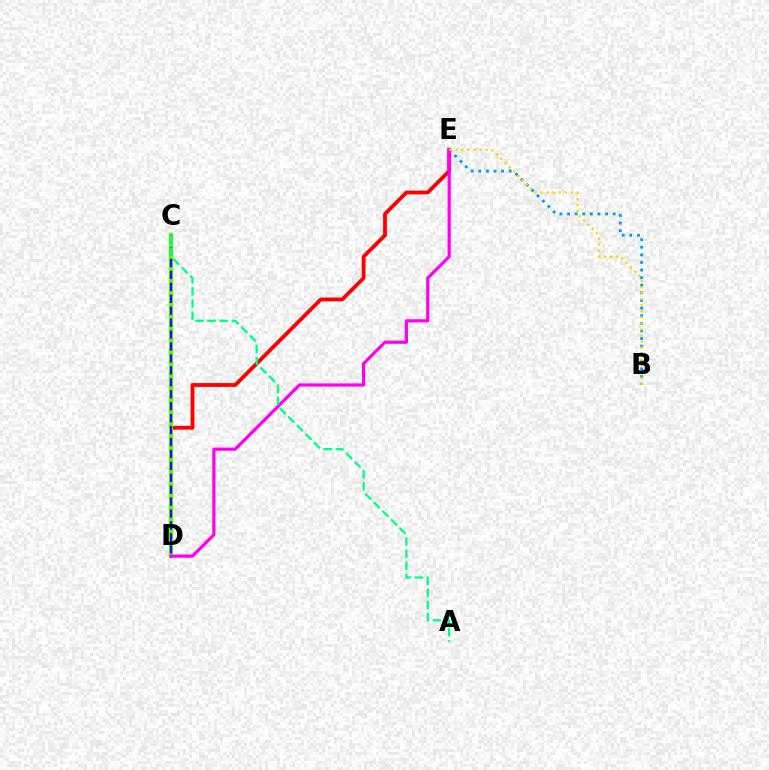{('D', 'E'): [{'color': '#ff0000', 'line_style': 'solid', 'thickness': 2.74}, {'color': '#ff00ed', 'line_style': 'solid', 'thickness': 2.3}], ('B', 'E'): [{'color': '#009eff', 'line_style': 'dotted', 'thickness': 2.07}, {'color': '#ffd500', 'line_style': 'dotted', 'thickness': 1.65}], ('C', 'D'): [{'color': '#4fff00', 'line_style': 'solid', 'thickness': 2.99}, {'color': '#3700ff', 'line_style': 'dashed', 'thickness': 1.62}], ('A', 'C'): [{'color': '#00ff86', 'line_style': 'dashed', 'thickness': 1.65}]}